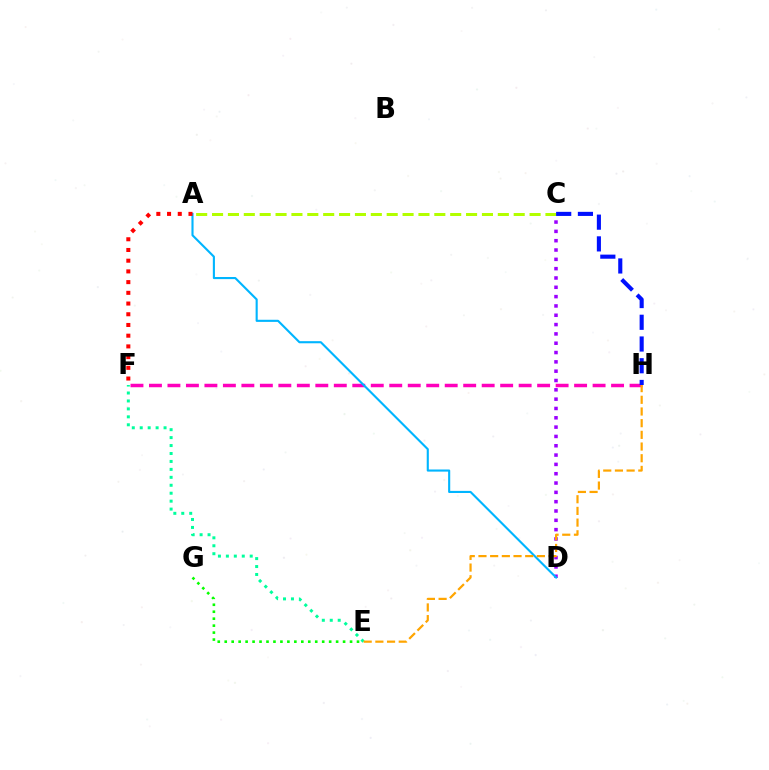{('E', 'G'): [{'color': '#08ff00', 'line_style': 'dotted', 'thickness': 1.89}], ('E', 'F'): [{'color': '#00ff9d', 'line_style': 'dotted', 'thickness': 2.16}], ('C', 'D'): [{'color': '#9b00ff', 'line_style': 'dotted', 'thickness': 2.53}], ('F', 'H'): [{'color': '#ff00bd', 'line_style': 'dashed', 'thickness': 2.51}], ('A', 'D'): [{'color': '#00b5ff', 'line_style': 'solid', 'thickness': 1.52}], ('A', 'F'): [{'color': '#ff0000', 'line_style': 'dotted', 'thickness': 2.91}], ('A', 'C'): [{'color': '#b3ff00', 'line_style': 'dashed', 'thickness': 2.16}], ('C', 'H'): [{'color': '#0010ff', 'line_style': 'dashed', 'thickness': 2.95}], ('E', 'H'): [{'color': '#ffa500', 'line_style': 'dashed', 'thickness': 1.59}]}